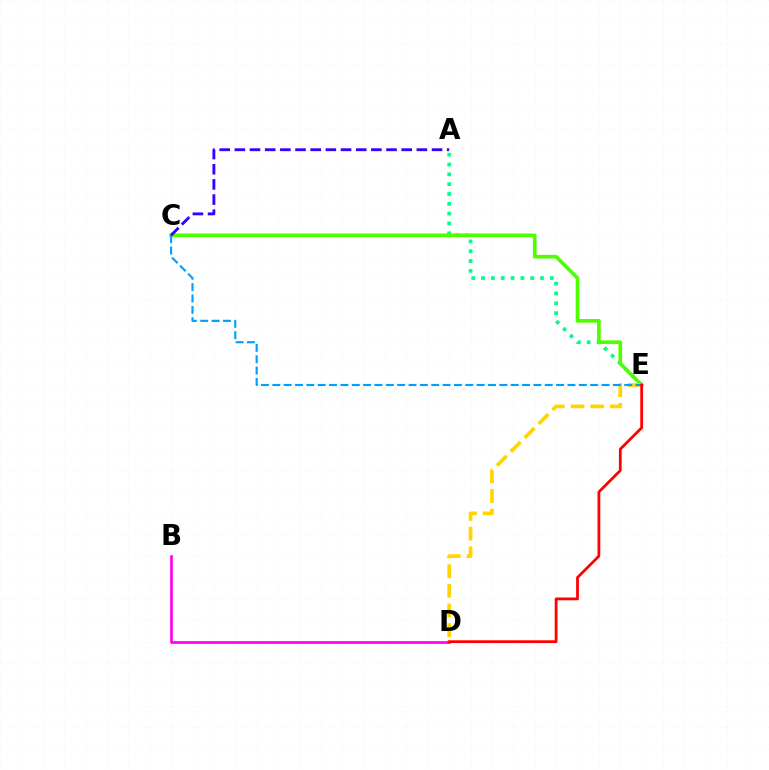{('A', 'E'): [{'color': '#00ff86', 'line_style': 'dotted', 'thickness': 2.67}], ('C', 'E'): [{'color': '#4fff00', 'line_style': 'solid', 'thickness': 2.64}, {'color': '#009eff', 'line_style': 'dashed', 'thickness': 1.54}], ('D', 'E'): [{'color': '#ffd500', 'line_style': 'dashed', 'thickness': 2.67}, {'color': '#ff0000', 'line_style': 'solid', 'thickness': 1.99}], ('B', 'D'): [{'color': '#ff00ed', 'line_style': 'solid', 'thickness': 1.93}], ('A', 'C'): [{'color': '#3700ff', 'line_style': 'dashed', 'thickness': 2.06}]}